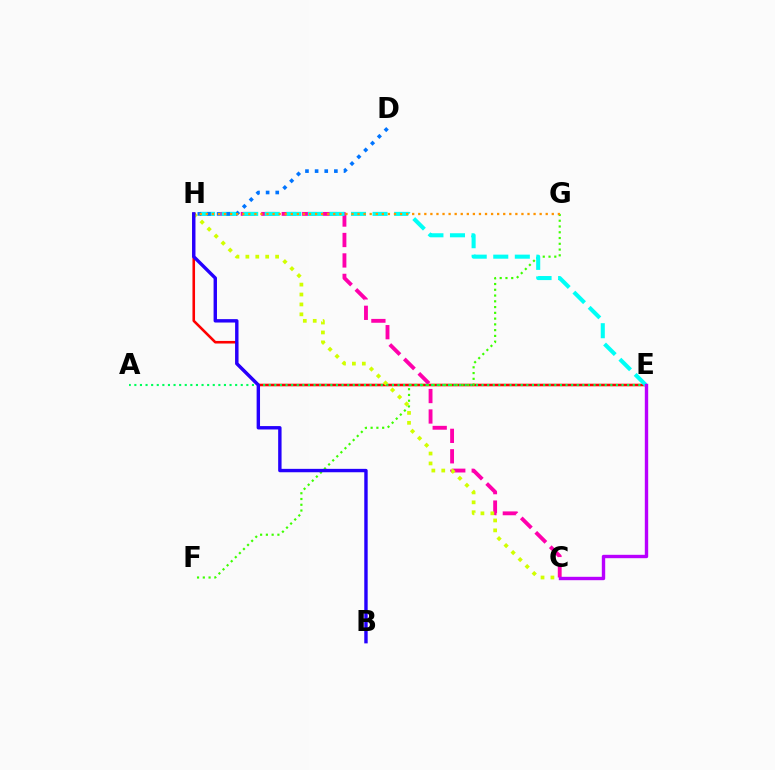{('E', 'H'): [{'color': '#ff0000', 'line_style': 'solid', 'thickness': 1.86}, {'color': '#00fff6', 'line_style': 'dashed', 'thickness': 2.93}], ('C', 'H'): [{'color': '#ff00ac', 'line_style': 'dashed', 'thickness': 2.78}, {'color': '#d1ff00', 'line_style': 'dotted', 'thickness': 2.69}], ('F', 'G'): [{'color': '#3dff00', 'line_style': 'dotted', 'thickness': 1.57}], ('A', 'E'): [{'color': '#00ff5c', 'line_style': 'dotted', 'thickness': 1.52}], ('D', 'H'): [{'color': '#0074ff', 'line_style': 'dotted', 'thickness': 2.62}], ('G', 'H'): [{'color': '#ff9400', 'line_style': 'dotted', 'thickness': 1.65}], ('C', 'E'): [{'color': '#b900ff', 'line_style': 'solid', 'thickness': 2.43}], ('B', 'H'): [{'color': '#2500ff', 'line_style': 'solid', 'thickness': 2.45}]}